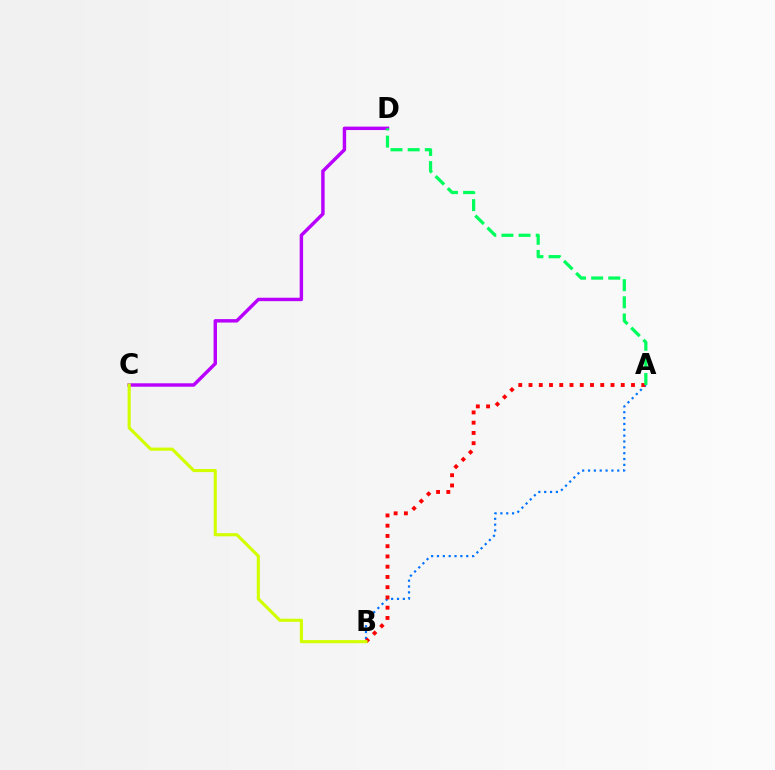{('A', 'B'): [{'color': '#0074ff', 'line_style': 'dotted', 'thickness': 1.59}, {'color': '#ff0000', 'line_style': 'dotted', 'thickness': 2.78}], ('C', 'D'): [{'color': '#b900ff', 'line_style': 'solid', 'thickness': 2.47}], ('A', 'D'): [{'color': '#00ff5c', 'line_style': 'dashed', 'thickness': 2.33}], ('B', 'C'): [{'color': '#d1ff00', 'line_style': 'solid', 'thickness': 2.25}]}